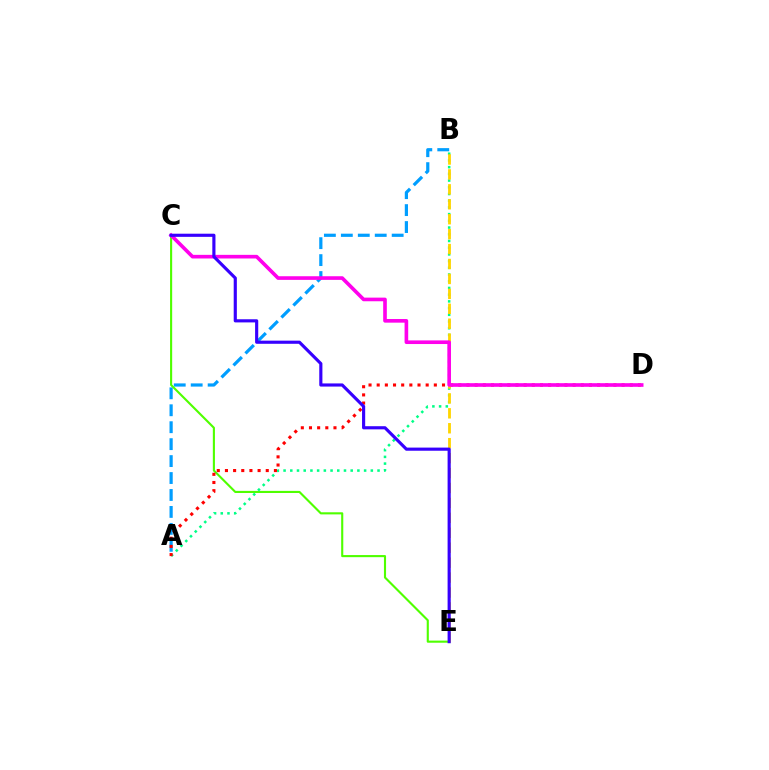{('A', 'B'): [{'color': '#009eff', 'line_style': 'dashed', 'thickness': 2.3}, {'color': '#00ff86', 'line_style': 'dotted', 'thickness': 1.82}], ('C', 'E'): [{'color': '#4fff00', 'line_style': 'solid', 'thickness': 1.52}, {'color': '#3700ff', 'line_style': 'solid', 'thickness': 2.27}], ('A', 'D'): [{'color': '#ff0000', 'line_style': 'dotted', 'thickness': 2.22}], ('B', 'E'): [{'color': '#ffd500', 'line_style': 'dashed', 'thickness': 2.03}], ('C', 'D'): [{'color': '#ff00ed', 'line_style': 'solid', 'thickness': 2.62}]}